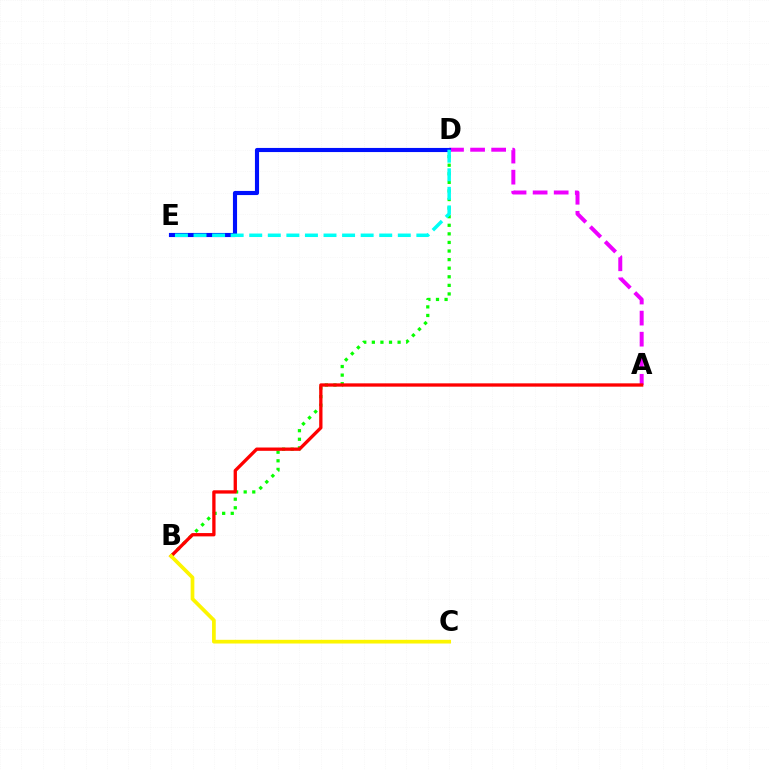{('B', 'D'): [{'color': '#08ff00', 'line_style': 'dotted', 'thickness': 2.33}], ('A', 'D'): [{'color': '#ee00ff', 'line_style': 'dashed', 'thickness': 2.86}], ('A', 'B'): [{'color': '#ff0000', 'line_style': 'solid', 'thickness': 2.38}], ('B', 'C'): [{'color': '#fcf500', 'line_style': 'solid', 'thickness': 2.67}], ('D', 'E'): [{'color': '#0010ff', 'line_style': 'solid', 'thickness': 2.96}, {'color': '#00fff6', 'line_style': 'dashed', 'thickness': 2.52}]}